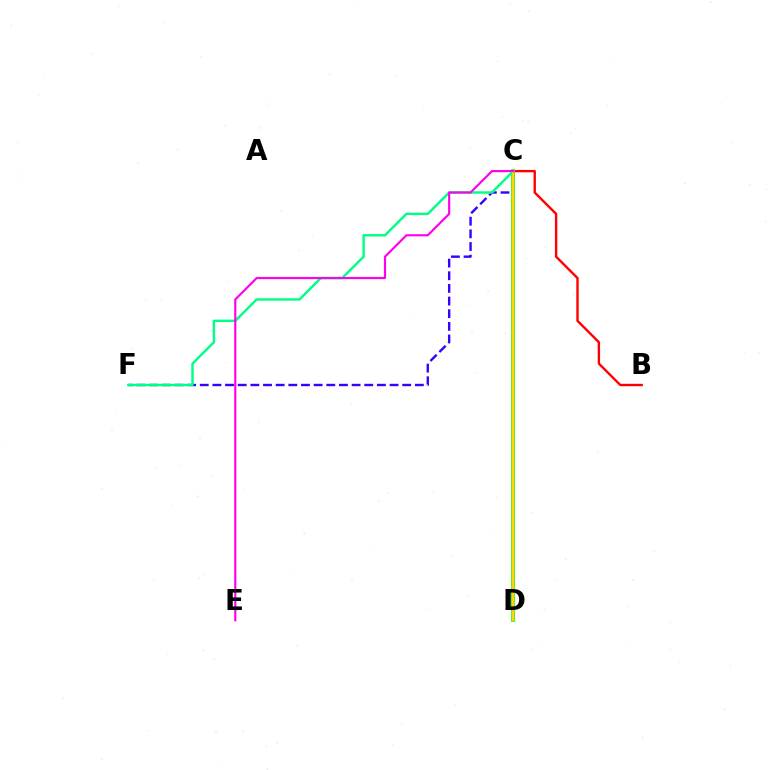{('C', 'F'): [{'color': '#3700ff', 'line_style': 'dashed', 'thickness': 1.72}, {'color': '#00ff86', 'line_style': 'solid', 'thickness': 1.76}], ('B', 'C'): [{'color': '#ff0000', 'line_style': 'solid', 'thickness': 1.71}], ('C', 'D'): [{'color': '#009eff', 'line_style': 'solid', 'thickness': 2.65}, {'color': '#4fff00', 'line_style': 'solid', 'thickness': 2.62}, {'color': '#ffd500', 'line_style': 'solid', 'thickness': 1.68}], ('C', 'E'): [{'color': '#ff00ed', 'line_style': 'solid', 'thickness': 1.56}]}